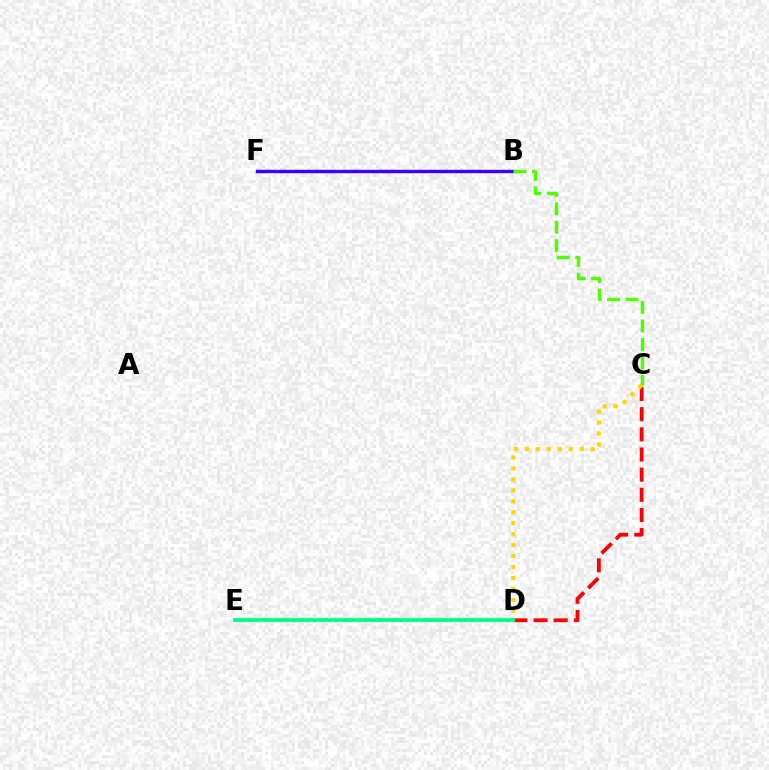{('C', 'D'): [{'color': '#ff0000', 'line_style': 'dashed', 'thickness': 2.74}, {'color': '#ffd500', 'line_style': 'dotted', 'thickness': 2.98}], ('D', 'E'): [{'color': '#009eff', 'line_style': 'dotted', 'thickness': 1.94}, {'color': '#00ff86', 'line_style': 'solid', 'thickness': 2.71}], ('B', 'F'): [{'color': '#ff00ed', 'line_style': 'dashed', 'thickness': 2.19}, {'color': '#3700ff', 'line_style': 'solid', 'thickness': 2.44}], ('B', 'C'): [{'color': '#4fff00', 'line_style': 'dashed', 'thickness': 2.51}]}